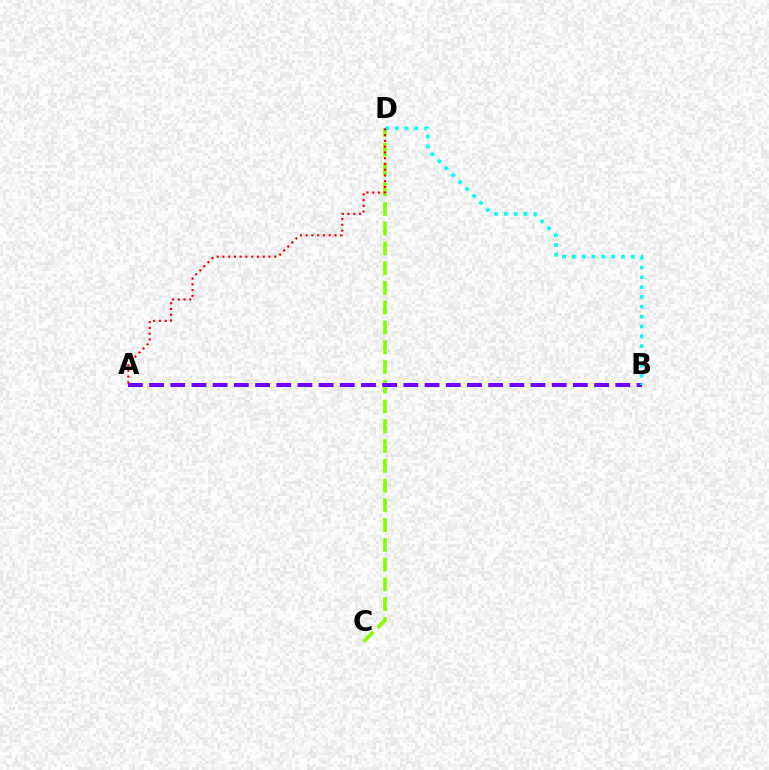{('C', 'D'): [{'color': '#84ff00', 'line_style': 'dashed', 'thickness': 2.68}], ('A', 'B'): [{'color': '#7200ff', 'line_style': 'dashed', 'thickness': 2.88}], ('B', 'D'): [{'color': '#00fff6', 'line_style': 'dotted', 'thickness': 2.67}], ('A', 'D'): [{'color': '#ff0000', 'line_style': 'dotted', 'thickness': 1.56}]}